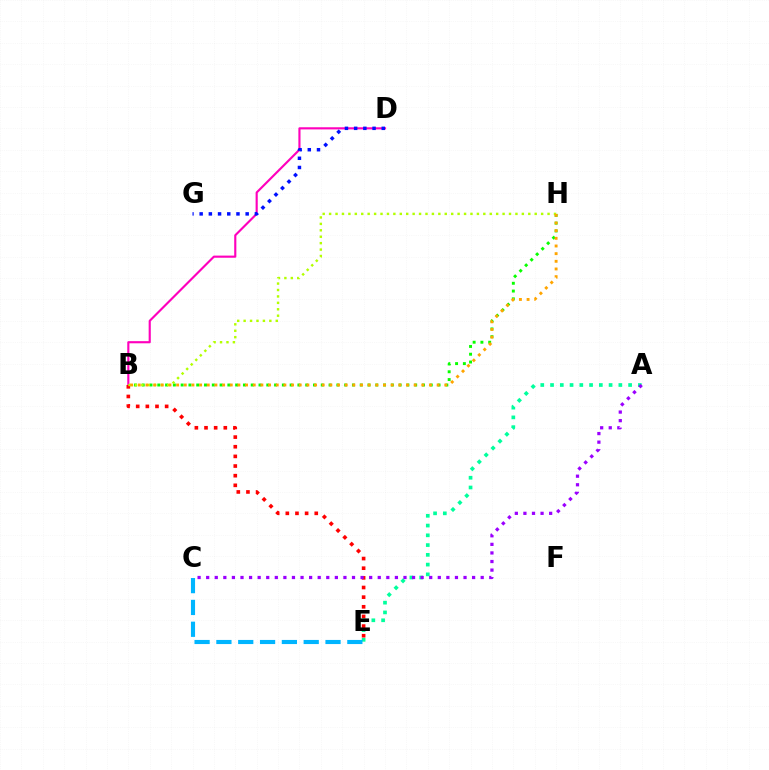{('B', 'H'): [{'color': '#08ff00', 'line_style': 'dotted', 'thickness': 2.12}, {'color': '#b3ff00', 'line_style': 'dotted', 'thickness': 1.75}, {'color': '#ffa500', 'line_style': 'dotted', 'thickness': 2.08}], ('B', 'D'): [{'color': '#ff00bd', 'line_style': 'solid', 'thickness': 1.54}], ('D', 'G'): [{'color': '#0010ff', 'line_style': 'dotted', 'thickness': 2.5}], ('B', 'E'): [{'color': '#ff0000', 'line_style': 'dotted', 'thickness': 2.62}], ('A', 'E'): [{'color': '#00ff9d', 'line_style': 'dotted', 'thickness': 2.65}], ('A', 'C'): [{'color': '#9b00ff', 'line_style': 'dotted', 'thickness': 2.33}], ('C', 'E'): [{'color': '#00b5ff', 'line_style': 'dashed', 'thickness': 2.96}]}